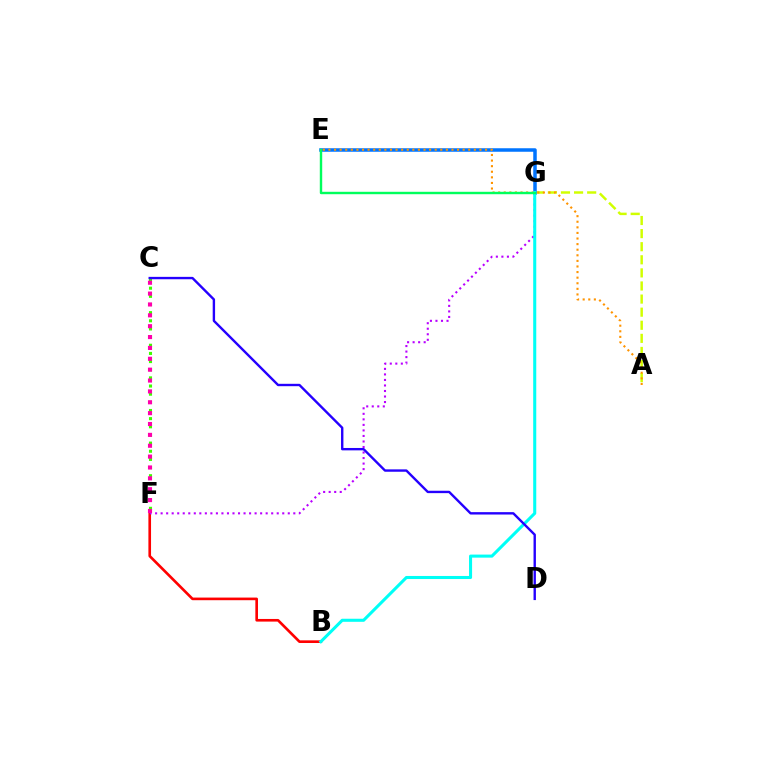{('A', 'G'): [{'color': '#d1ff00', 'line_style': 'dashed', 'thickness': 1.78}], ('B', 'F'): [{'color': '#ff0000', 'line_style': 'solid', 'thickness': 1.9}], ('E', 'G'): [{'color': '#0074ff', 'line_style': 'solid', 'thickness': 2.53}, {'color': '#00ff5c', 'line_style': 'solid', 'thickness': 1.74}], ('F', 'G'): [{'color': '#b900ff', 'line_style': 'dotted', 'thickness': 1.5}], ('C', 'F'): [{'color': '#3dff00', 'line_style': 'dotted', 'thickness': 2.22}, {'color': '#ff00ac', 'line_style': 'dotted', 'thickness': 2.95}], ('A', 'E'): [{'color': '#ff9400', 'line_style': 'dotted', 'thickness': 1.52}], ('B', 'G'): [{'color': '#00fff6', 'line_style': 'solid', 'thickness': 2.2}], ('C', 'D'): [{'color': '#2500ff', 'line_style': 'solid', 'thickness': 1.72}]}